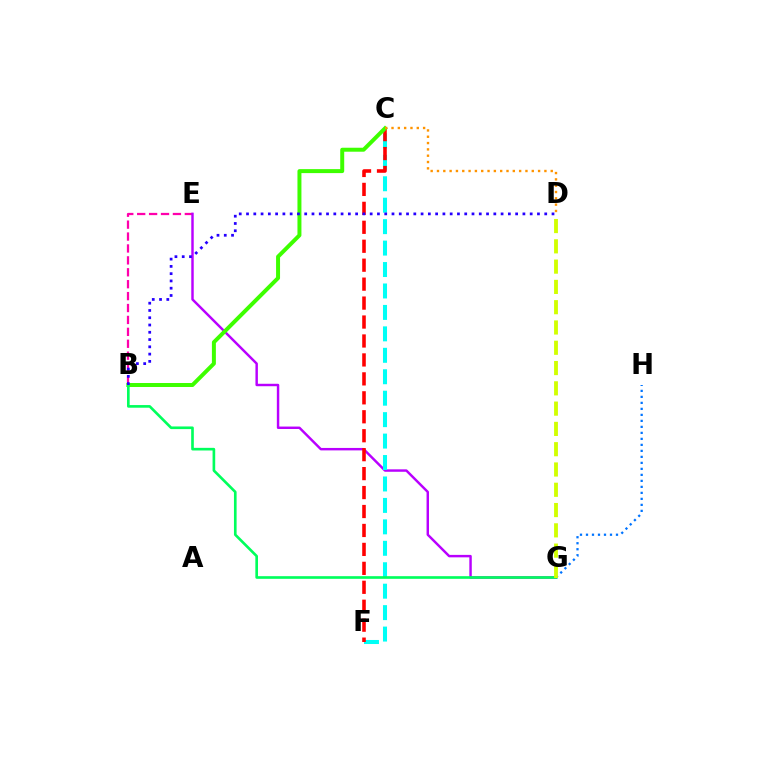{('G', 'H'): [{'color': '#0074ff', 'line_style': 'dotted', 'thickness': 1.63}], ('B', 'E'): [{'color': '#ff00ac', 'line_style': 'dashed', 'thickness': 1.62}], ('E', 'G'): [{'color': '#b900ff', 'line_style': 'solid', 'thickness': 1.76}], ('C', 'F'): [{'color': '#00fff6', 'line_style': 'dashed', 'thickness': 2.91}, {'color': '#ff0000', 'line_style': 'dashed', 'thickness': 2.57}], ('B', 'C'): [{'color': '#3dff00', 'line_style': 'solid', 'thickness': 2.86}], ('B', 'G'): [{'color': '#00ff5c', 'line_style': 'solid', 'thickness': 1.91}], ('B', 'D'): [{'color': '#2500ff', 'line_style': 'dotted', 'thickness': 1.98}], ('C', 'D'): [{'color': '#ff9400', 'line_style': 'dotted', 'thickness': 1.72}], ('D', 'G'): [{'color': '#d1ff00', 'line_style': 'dashed', 'thickness': 2.76}]}